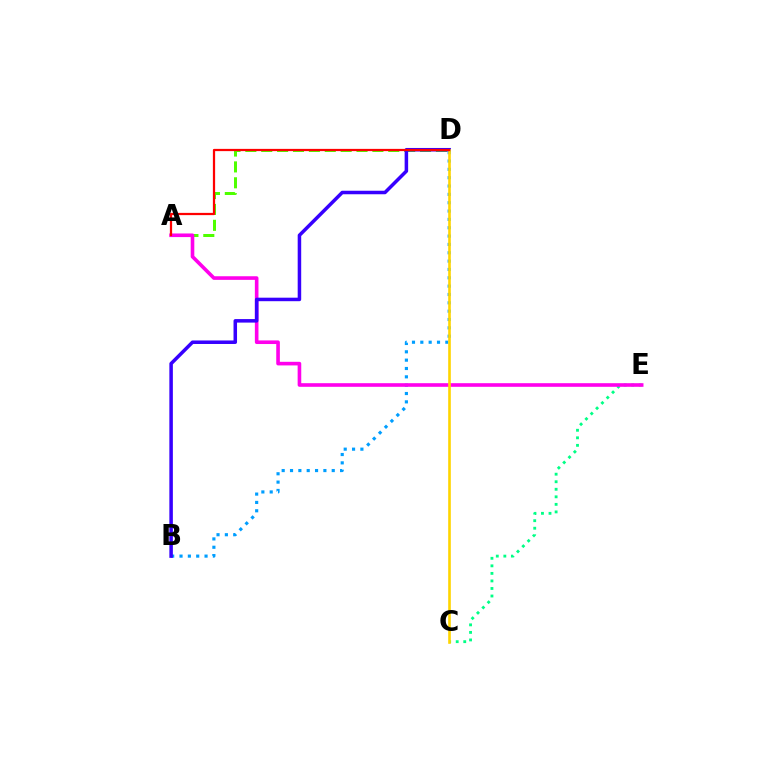{('C', 'E'): [{'color': '#00ff86', 'line_style': 'dotted', 'thickness': 2.05}], ('B', 'D'): [{'color': '#009eff', 'line_style': 'dotted', 'thickness': 2.27}, {'color': '#3700ff', 'line_style': 'solid', 'thickness': 2.53}], ('A', 'D'): [{'color': '#4fff00', 'line_style': 'dashed', 'thickness': 2.16}, {'color': '#ff0000', 'line_style': 'solid', 'thickness': 1.61}], ('A', 'E'): [{'color': '#ff00ed', 'line_style': 'solid', 'thickness': 2.6}], ('C', 'D'): [{'color': '#ffd500', 'line_style': 'solid', 'thickness': 1.9}]}